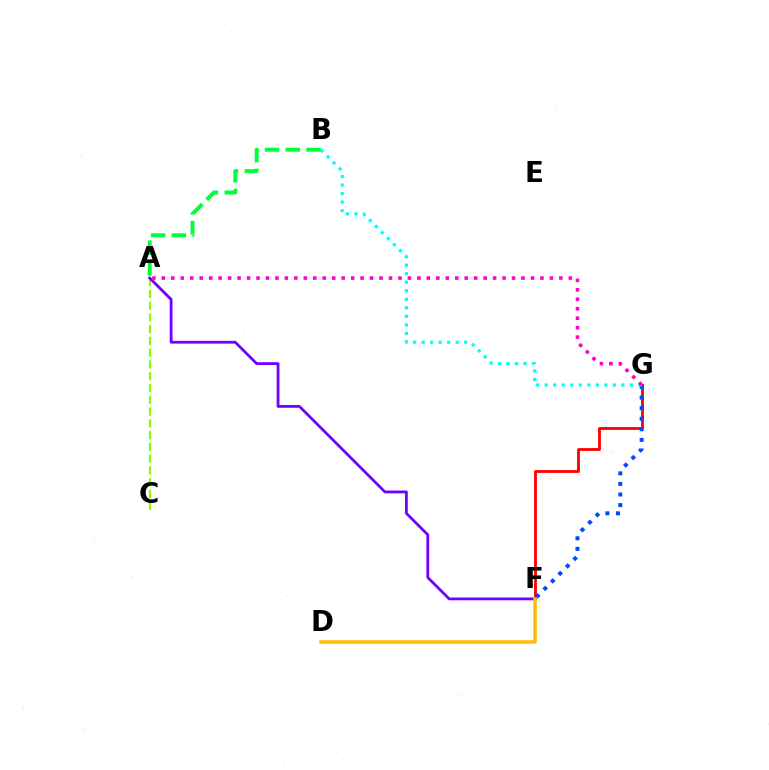{('F', 'G'): [{'color': '#ff0000', 'line_style': 'solid', 'thickness': 2.03}, {'color': '#004bff', 'line_style': 'dotted', 'thickness': 2.87}], ('A', 'B'): [{'color': '#00ff39', 'line_style': 'dashed', 'thickness': 2.82}], ('A', 'C'): [{'color': '#84ff00', 'line_style': 'dashed', 'thickness': 1.6}], ('B', 'G'): [{'color': '#00fff6', 'line_style': 'dotted', 'thickness': 2.31}], ('A', 'F'): [{'color': '#7200ff', 'line_style': 'solid', 'thickness': 2.01}], ('A', 'G'): [{'color': '#ff00cf', 'line_style': 'dotted', 'thickness': 2.57}], ('D', 'F'): [{'color': '#ffbd00', 'line_style': 'solid', 'thickness': 2.53}]}